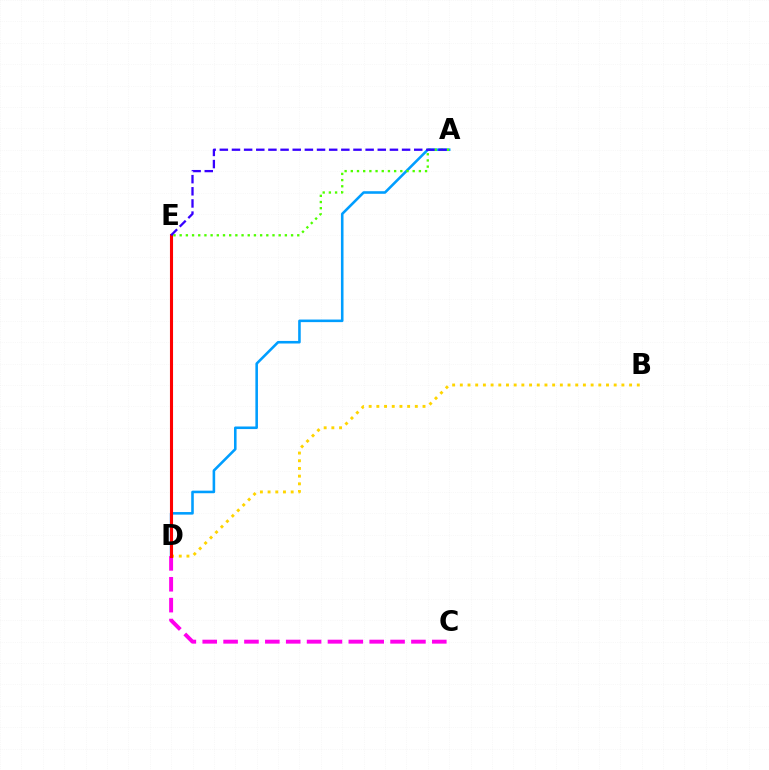{('A', 'D'): [{'color': '#009eff', 'line_style': 'solid', 'thickness': 1.86}], ('A', 'E'): [{'color': '#4fff00', 'line_style': 'dotted', 'thickness': 1.68}, {'color': '#3700ff', 'line_style': 'dashed', 'thickness': 1.65}], ('C', 'D'): [{'color': '#ff00ed', 'line_style': 'dashed', 'thickness': 2.84}], ('D', 'E'): [{'color': '#00ff86', 'line_style': 'dotted', 'thickness': 2.1}, {'color': '#ff0000', 'line_style': 'solid', 'thickness': 2.23}], ('B', 'D'): [{'color': '#ffd500', 'line_style': 'dotted', 'thickness': 2.09}]}